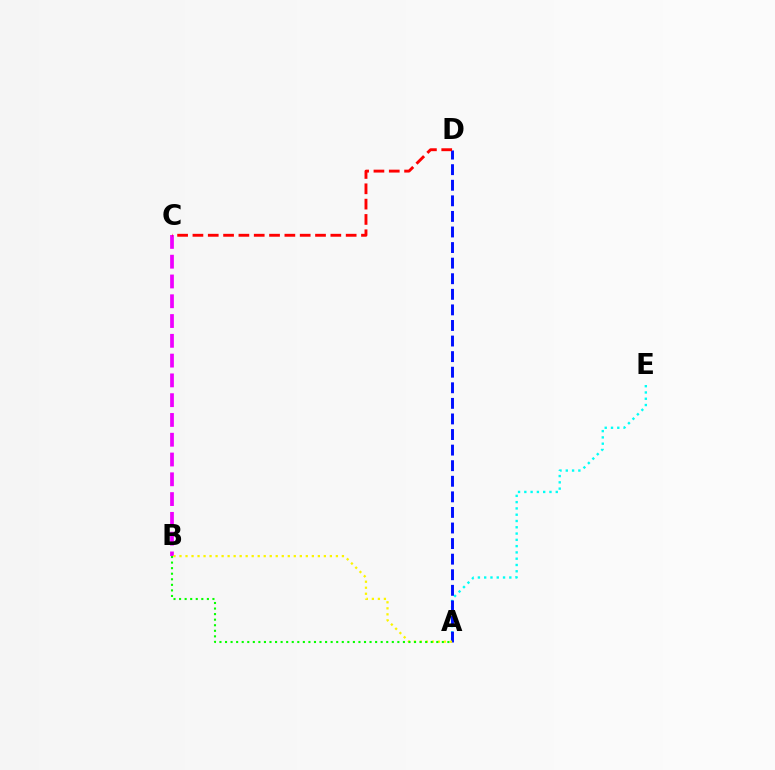{('A', 'E'): [{'color': '#00fff6', 'line_style': 'dotted', 'thickness': 1.71}], ('A', 'D'): [{'color': '#0010ff', 'line_style': 'dashed', 'thickness': 2.12}], ('B', 'C'): [{'color': '#ee00ff', 'line_style': 'dashed', 'thickness': 2.69}], ('A', 'B'): [{'color': '#fcf500', 'line_style': 'dotted', 'thickness': 1.63}, {'color': '#08ff00', 'line_style': 'dotted', 'thickness': 1.51}], ('C', 'D'): [{'color': '#ff0000', 'line_style': 'dashed', 'thickness': 2.08}]}